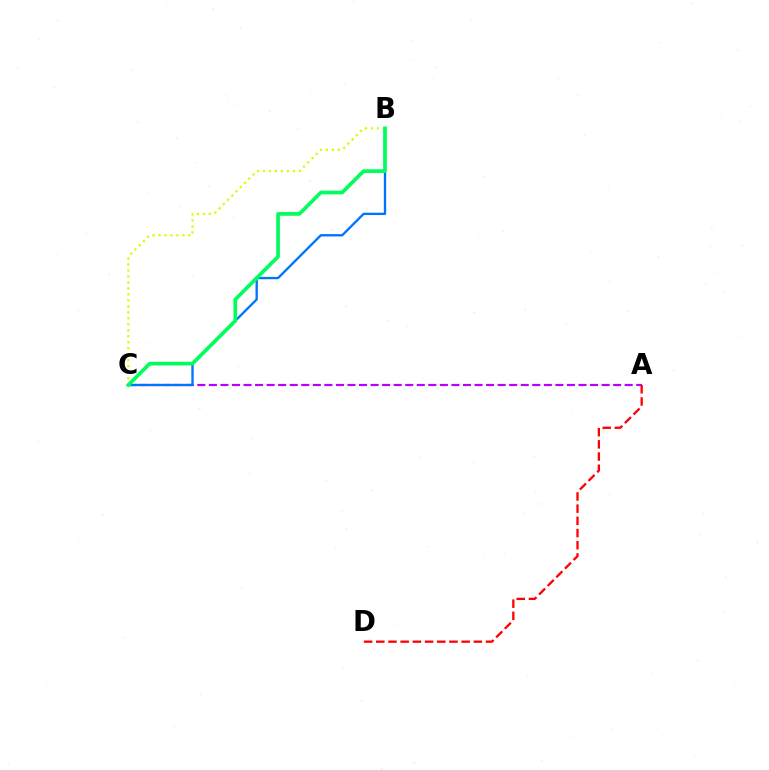{('A', 'C'): [{'color': '#b900ff', 'line_style': 'dashed', 'thickness': 1.57}], ('A', 'D'): [{'color': '#ff0000', 'line_style': 'dashed', 'thickness': 1.66}], ('B', 'C'): [{'color': '#0074ff', 'line_style': 'solid', 'thickness': 1.68}, {'color': '#d1ff00', 'line_style': 'dotted', 'thickness': 1.63}, {'color': '#00ff5c', 'line_style': 'solid', 'thickness': 2.65}]}